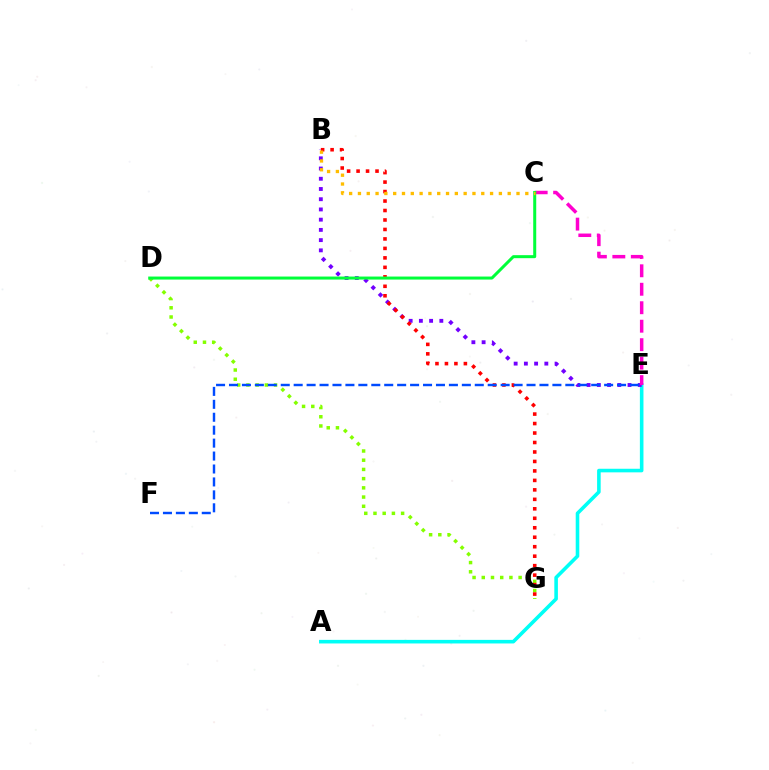{('A', 'E'): [{'color': '#00fff6', 'line_style': 'solid', 'thickness': 2.58}], ('D', 'G'): [{'color': '#84ff00', 'line_style': 'dotted', 'thickness': 2.5}], ('B', 'E'): [{'color': '#7200ff', 'line_style': 'dotted', 'thickness': 2.78}], ('B', 'G'): [{'color': '#ff0000', 'line_style': 'dotted', 'thickness': 2.57}], ('E', 'F'): [{'color': '#004bff', 'line_style': 'dashed', 'thickness': 1.76}], ('C', 'E'): [{'color': '#ff00cf', 'line_style': 'dashed', 'thickness': 2.51}], ('C', 'D'): [{'color': '#00ff39', 'line_style': 'solid', 'thickness': 2.17}], ('B', 'C'): [{'color': '#ffbd00', 'line_style': 'dotted', 'thickness': 2.39}]}